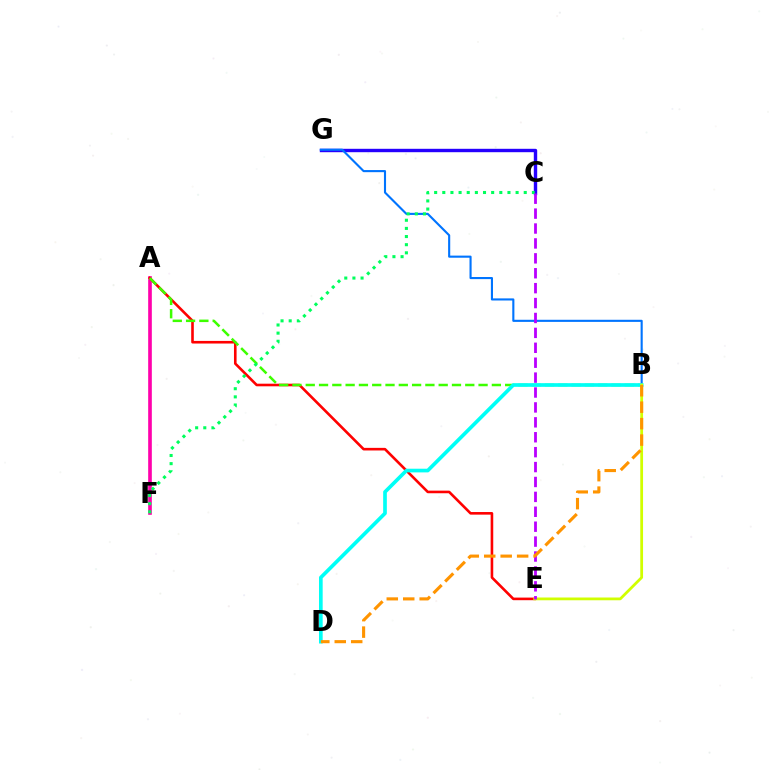{('C', 'G'): [{'color': '#2500ff', 'line_style': 'solid', 'thickness': 2.45}], ('A', 'F'): [{'color': '#ff00ac', 'line_style': 'solid', 'thickness': 2.63}], ('B', 'G'): [{'color': '#0074ff', 'line_style': 'solid', 'thickness': 1.52}], ('A', 'E'): [{'color': '#ff0000', 'line_style': 'solid', 'thickness': 1.88}], ('A', 'B'): [{'color': '#3dff00', 'line_style': 'dashed', 'thickness': 1.81}], ('B', 'D'): [{'color': '#00fff6', 'line_style': 'solid', 'thickness': 2.64}, {'color': '#ff9400', 'line_style': 'dashed', 'thickness': 2.24}], ('B', 'E'): [{'color': '#d1ff00', 'line_style': 'solid', 'thickness': 1.99}], ('C', 'F'): [{'color': '#00ff5c', 'line_style': 'dotted', 'thickness': 2.21}], ('C', 'E'): [{'color': '#b900ff', 'line_style': 'dashed', 'thickness': 2.03}]}